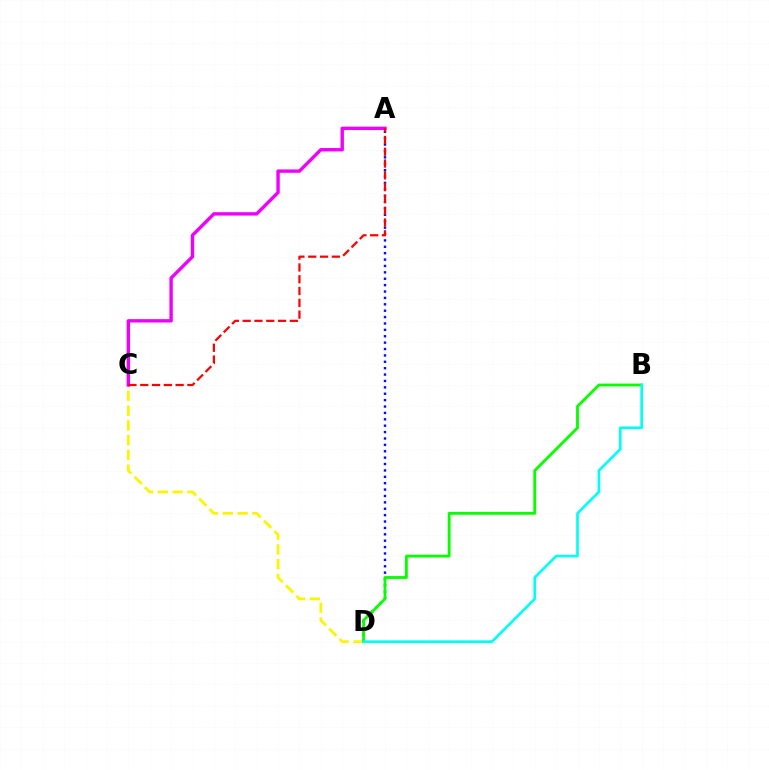{('C', 'D'): [{'color': '#fcf500', 'line_style': 'dashed', 'thickness': 2.01}], ('A', 'D'): [{'color': '#0010ff', 'line_style': 'dotted', 'thickness': 1.74}], ('A', 'C'): [{'color': '#ee00ff', 'line_style': 'solid', 'thickness': 2.43}, {'color': '#ff0000', 'line_style': 'dashed', 'thickness': 1.6}], ('B', 'D'): [{'color': '#08ff00', 'line_style': 'solid', 'thickness': 2.04}, {'color': '#00fff6', 'line_style': 'solid', 'thickness': 1.92}]}